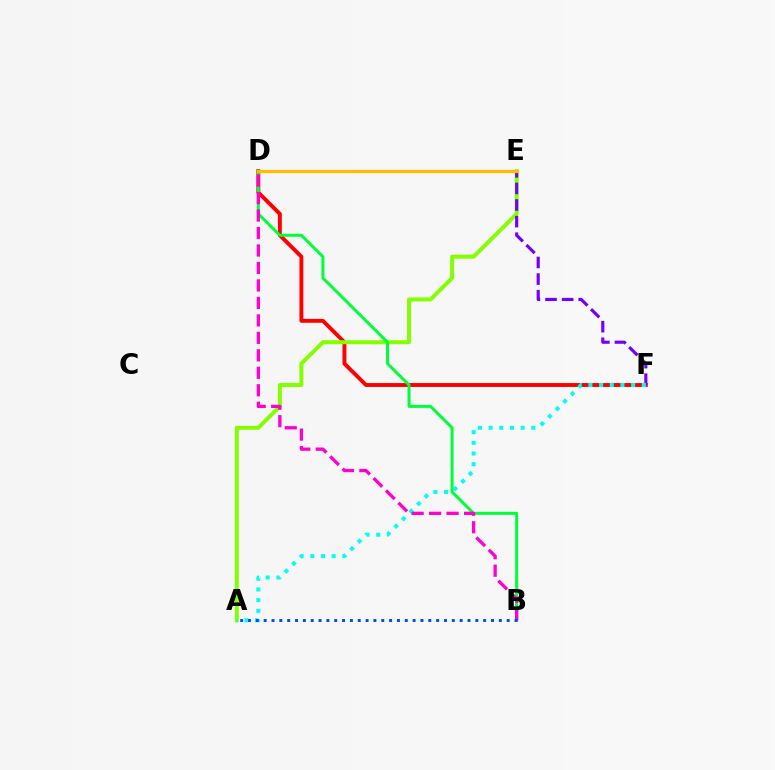{('D', 'F'): [{'color': '#ff0000', 'line_style': 'solid', 'thickness': 2.81}], ('A', 'E'): [{'color': '#84ff00', 'line_style': 'solid', 'thickness': 2.86}], ('B', 'D'): [{'color': '#00ff39', 'line_style': 'solid', 'thickness': 2.15}, {'color': '#ff00cf', 'line_style': 'dashed', 'thickness': 2.37}], ('E', 'F'): [{'color': '#7200ff', 'line_style': 'dashed', 'thickness': 2.26}], ('D', 'E'): [{'color': '#ffbd00', 'line_style': 'solid', 'thickness': 2.32}], ('A', 'F'): [{'color': '#00fff6', 'line_style': 'dotted', 'thickness': 2.9}], ('A', 'B'): [{'color': '#004bff', 'line_style': 'dotted', 'thickness': 2.13}]}